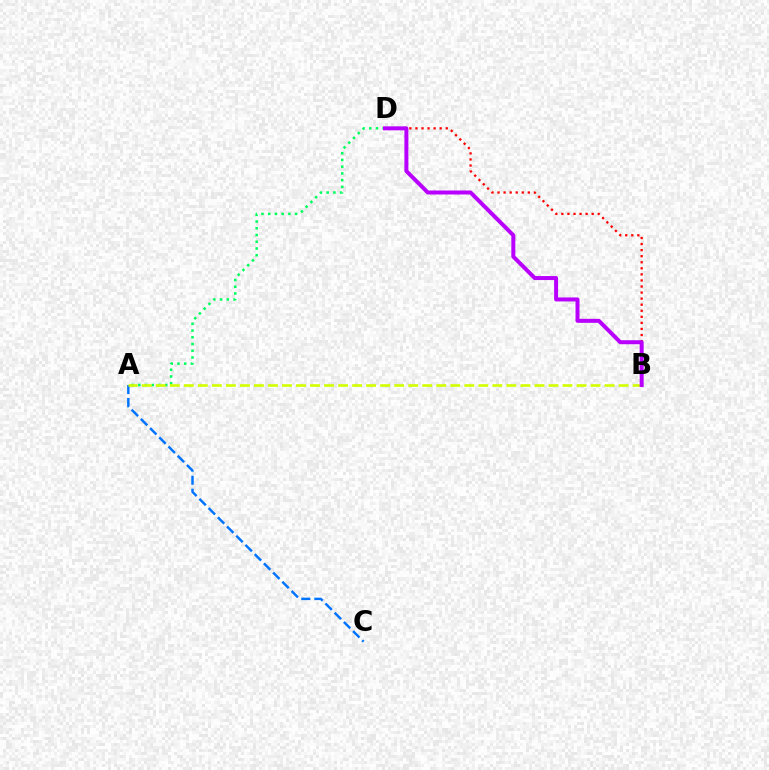{('A', 'C'): [{'color': '#0074ff', 'line_style': 'dashed', 'thickness': 1.77}], ('A', 'D'): [{'color': '#00ff5c', 'line_style': 'dotted', 'thickness': 1.83}], ('A', 'B'): [{'color': '#d1ff00', 'line_style': 'dashed', 'thickness': 1.91}], ('B', 'D'): [{'color': '#ff0000', 'line_style': 'dotted', 'thickness': 1.65}, {'color': '#b900ff', 'line_style': 'solid', 'thickness': 2.87}]}